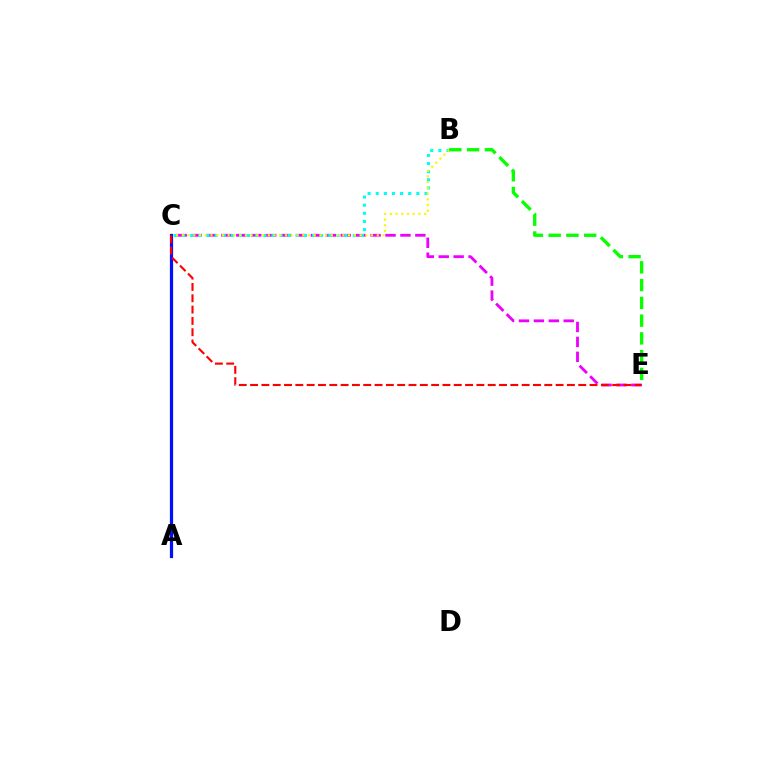{('C', 'E'): [{'color': '#ee00ff', 'line_style': 'dashed', 'thickness': 2.03}, {'color': '#ff0000', 'line_style': 'dashed', 'thickness': 1.54}], ('B', 'C'): [{'color': '#00fff6', 'line_style': 'dotted', 'thickness': 2.21}, {'color': '#fcf500', 'line_style': 'dotted', 'thickness': 1.56}], ('A', 'C'): [{'color': '#0010ff', 'line_style': 'solid', 'thickness': 2.31}], ('B', 'E'): [{'color': '#08ff00', 'line_style': 'dashed', 'thickness': 2.41}]}